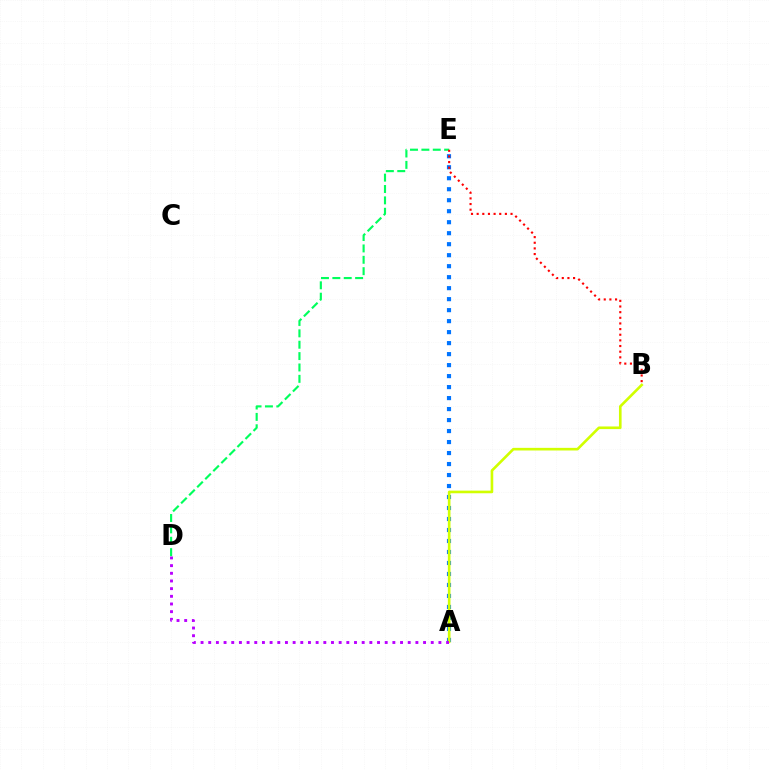{('A', 'E'): [{'color': '#0074ff', 'line_style': 'dotted', 'thickness': 2.99}], ('A', 'B'): [{'color': '#d1ff00', 'line_style': 'solid', 'thickness': 1.9}], ('A', 'D'): [{'color': '#b900ff', 'line_style': 'dotted', 'thickness': 2.08}], ('D', 'E'): [{'color': '#00ff5c', 'line_style': 'dashed', 'thickness': 1.55}], ('B', 'E'): [{'color': '#ff0000', 'line_style': 'dotted', 'thickness': 1.53}]}